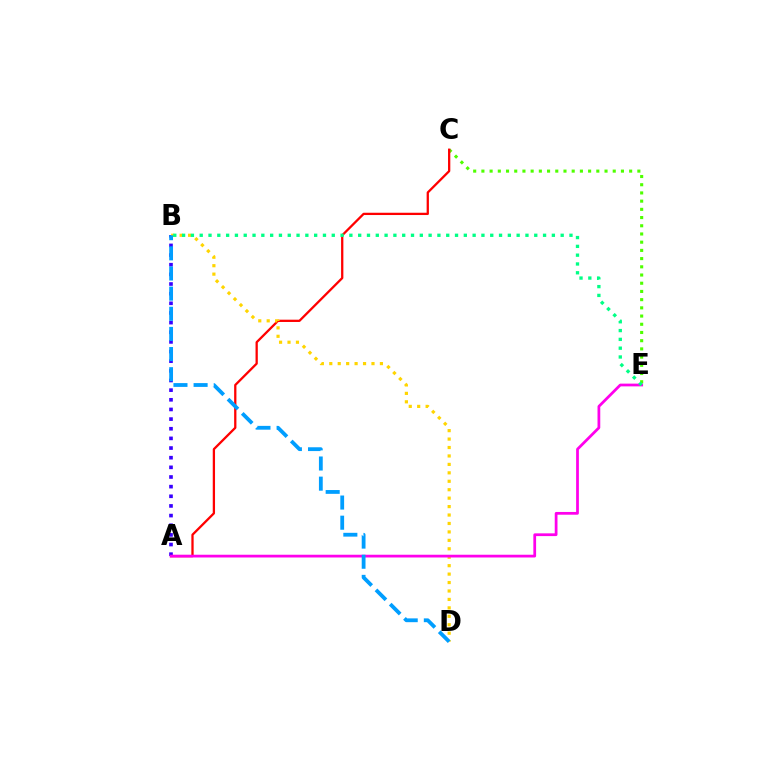{('A', 'B'): [{'color': '#3700ff', 'line_style': 'dotted', 'thickness': 2.62}], ('C', 'E'): [{'color': '#4fff00', 'line_style': 'dotted', 'thickness': 2.23}], ('A', 'C'): [{'color': '#ff0000', 'line_style': 'solid', 'thickness': 1.64}], ('B', 'D'): [{'color': '#ffd500', 'line_style': 'dotted', 'thickness': 2.29}, {'color': '#009eff', 'line_style': 'dashed', 'thickness': 2.74}], ('A', 'E'): [{'color': '#ff00ed', 'line_style': 'solid', 'thickness': 1.98}], ('B', 'E'): [{'color': '#00ff86', 'line_style': 'dotted', 'thickness': 2.39}]}